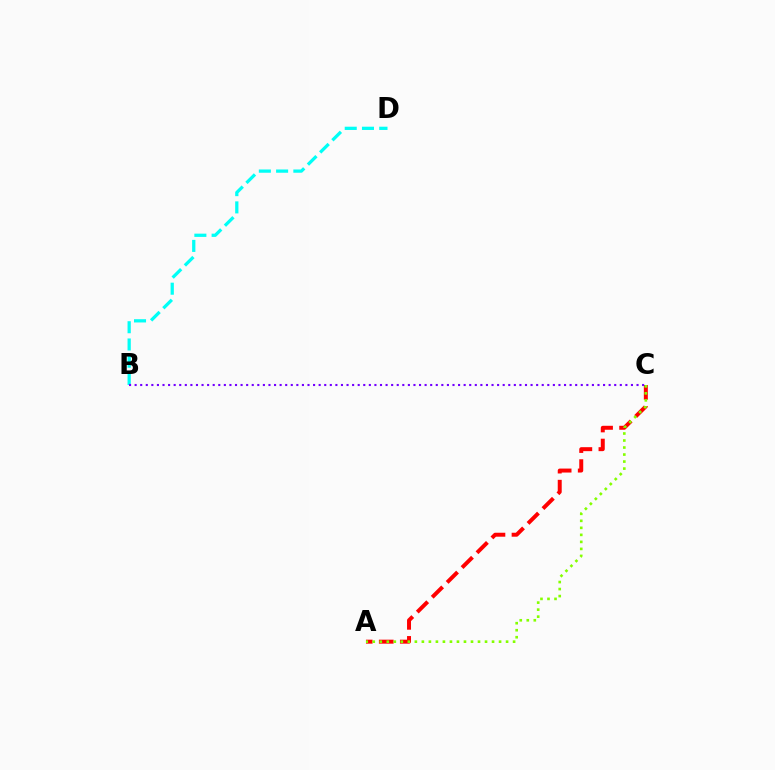{('A', 'C'): [{'color': '#ff0000', 'line_style': 'dashed', 'thickness': 2.86}, {'color': '#84ff00', 'line_style': 'dotted', 'thickness': 1.91}], ('B', 'D'): [{'color': '#00fff6', 'line_style': 'dashed', 'thickness': 2.34}], ('B', 'C'): [{'color': '#7200ff', 'line_style': 'dotted', 'thickness': 1.52}]}